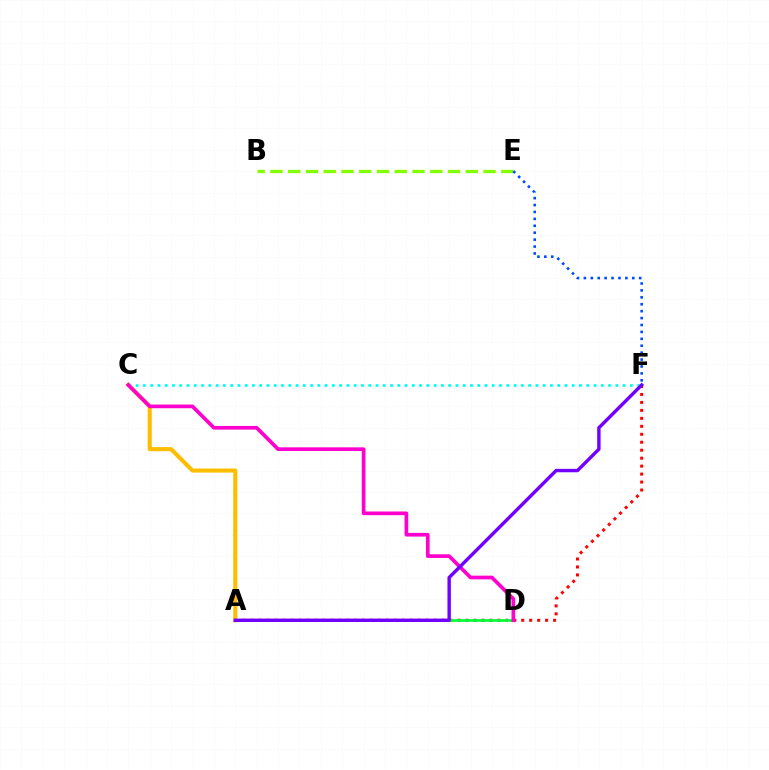{('A', 'F'): [{'color': '#ff0000', 'line_style': 'dotted', 'thickness': 2.16}, {'color': '#7200ff', 'line_style': 'solid', 'thickness': 2.45}], ('A', 'C'): [{'color': '#ffbd00', 'line_style': 'solid', 'thickness': 2.95}], ('A', 'D'): [{'color': '#00ff39', 'line_style': 'solid', 'thickness': 1.94}], ('C', 'F'): [{'color': '#00fff6', 'line_style': 'dotted', 'thickness': 1.97}], ('B', 'E'): [{'color': '#84ff00', 'line_style': 'dashed', 'thickness': 2.41}], ('C', 'D'): [{'color': '#ff00cf', 'line_style': 'solid', 'thickness': 2.65}], ('E', 'F'): [{'color': '#004bff', 'line_style': 'dotted', 'thickness': 1.88}]}